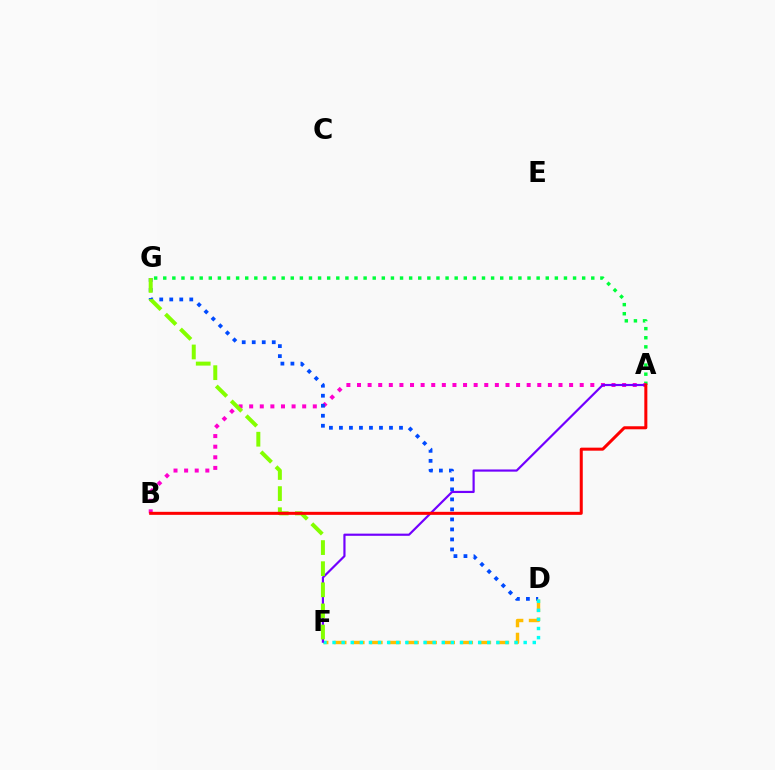{('A', 'G'): [{'color': '#00ff39', 'line_style': 'dotted', 'thickness': 2.47}], ('A', 'B'): [{'color': '#ff00cf', 'line_style': 'dotted', 'thickness': 2.88}, {'color': '#ff0000', 'line_style': 'solid', 'thickness': 2.18}], ('D', 'G'): [{'color': '#004bff', 'line_style': 'dotted', 'thickness': 2.72}], ('D', 'F'): [{'color': '#ffbd00', 'line_style': 'dashed', 'thickness': 2.46}, {'color': '#00fff6', 'line_style': 'dotted', 'thickness': 2.47}], ('A', 'F'): [{'color': '#7200ff', 'line_style': 'solid', 'thickness': 1.57}], ('F', 'G'): [{'color': '#84ff00', 'line_style': 'dashed', 'thickness': 2.87}]}